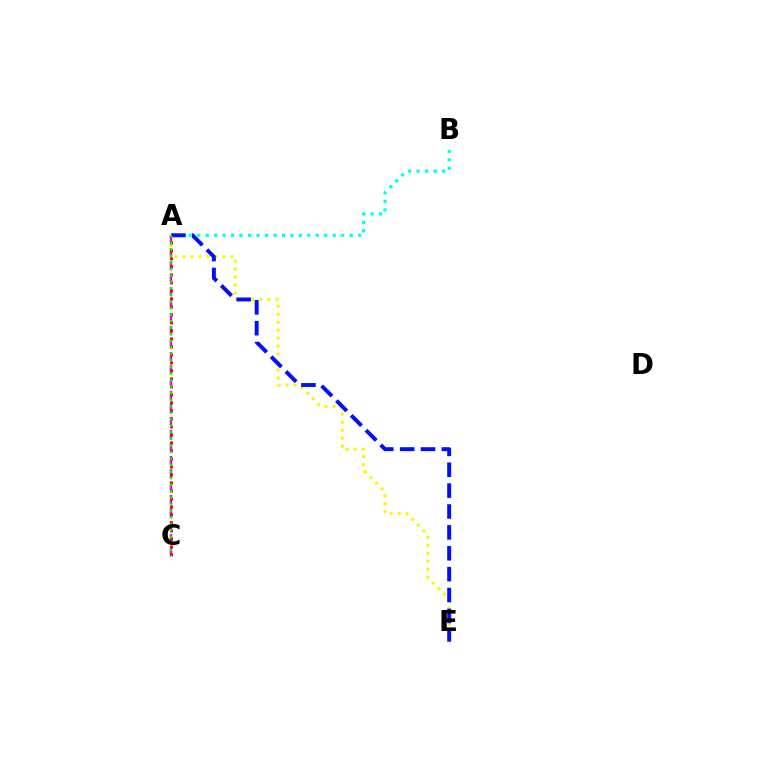{('A', 'B'): [{'color': '#00fff6', 'line_style': 'dotted', 'thickness': 2.3}], ('A', 'E'): [{'color': '#fcf500', 'line_style': 'dotted', 'thickness': 2.17}, {'color': '#0010ff', 'line_style': 'dashed', 'thickness': 2.84}], ('A', 'C'): [{'color': '#ee00ff', 'line_style': 'dashed', 'thickness': 1.76}, {'color': '#ff0000', 'line_style': 'dotted', 'thickness': 2.17}, {'color': '#08ff00', 'line_style': 'dotted', 'thickness': 1.78}]}